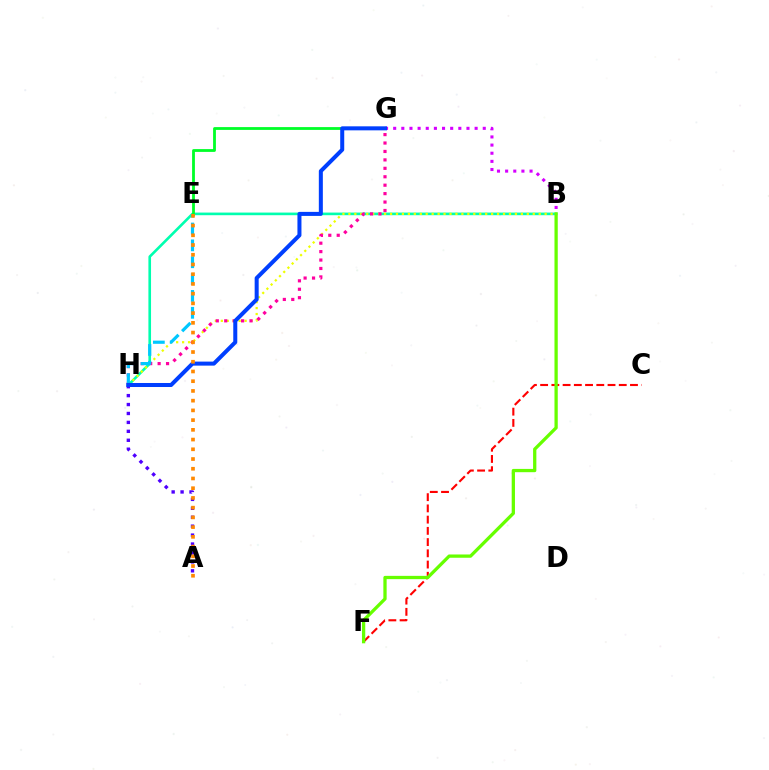{('B', 'H'): [{'color': '#00ffaf', 'line_style': 'solid', 'thickness': 1.9}, {'color': '#eeff00', 'line_style': 'dotted', 'thickness': 1.62}], ('A', 'H'): [{'color': '#4f00ff', 'line_style': 'dotted', 'thickness': 2.43}], ('C', 'F'): [{'color': '#ff0000', 'line_style': 'dashed', 'thickness': 1.53}], ('B', 'G'): [{'color': '#d600ff', 'line_style': 'dotted', 'thickness': 2.21}], ('B', 'F'): [{'color': '#66ff00', 'line_style': 'solid', 'thickness': 2.36}], ('G', 'H'): [{'color': '#ff00a0', 'line_style': 'dotted', 'thickness': 2.29}, {'color': '#003fff', 'line_style': 'solid', 'thickness': 2.89}], ('E', 'H'): [{'color': '#00c7ff', 'line_style': 'dashed', 'thickness': 2.29}], ('E', 'G'): [{'color': '#00ff27', 'line_style': 'solid', 'thickness': 2.02}], ('A', 'E'): [{'color': '#ff8800', 'line_style': 'dotted', 'thickness': 2.64}]}